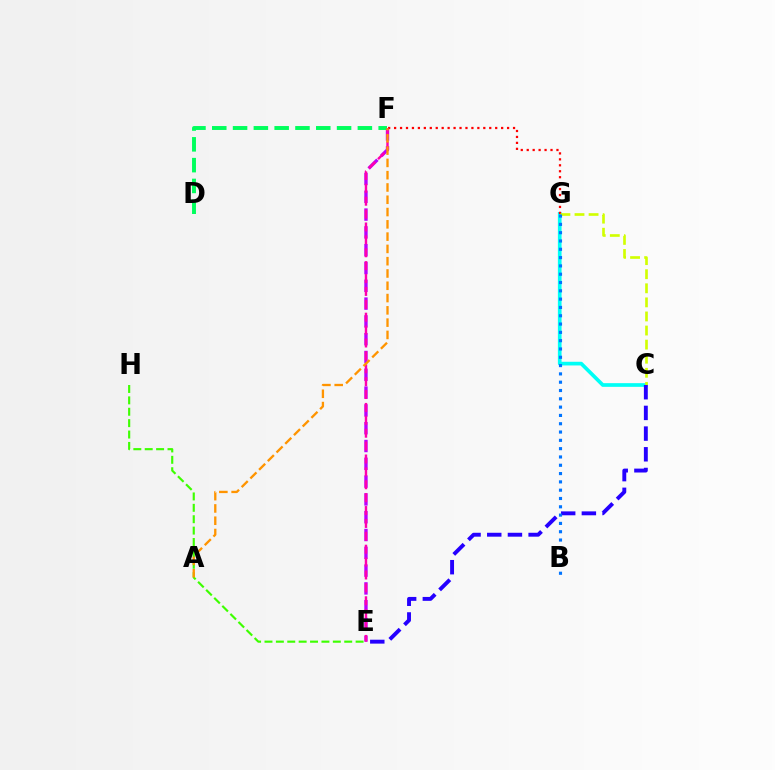{('E', 'H'): [{'color': '#3dff00', 'line_style': 'dashed', 'thickness': 1.55}], ('C', 'G'): [{'color': '#00fff6', 'line_style': 'solid', 'thickness': 2.65}, {'color': '#d1ff00', 'line_style': 'dashed', 'thickness': 1.91}], ('E', 'F'): [{'color': '#b900ff', 'line_style': 'dashed', 'thickness': 2.42}, {'color': '#ff00ac', 'line_style': 'dashed', 'thickness': 1.75}], ('D', 'F'): [{'color': '#00ff5c', 'line_style': 'dashed', 'thickness': 2.83}], ('F', 'G'): [{'color': '#ff0000', 'line_style': 'dotted', 'thickness': 1.62}], ('C', 'E'): [{'color': '#2500ff', 'line_style': 'dashed', 'thickness': 2.81}], ('B', 'G'): [{'color': '#0074ff', 'line_style': 'dotted', 'thickness': 2.26}], ('A', 'F'): [{'color': '#ff9400', 'line_style': 'dashed', 'thickness': 1.67}]}